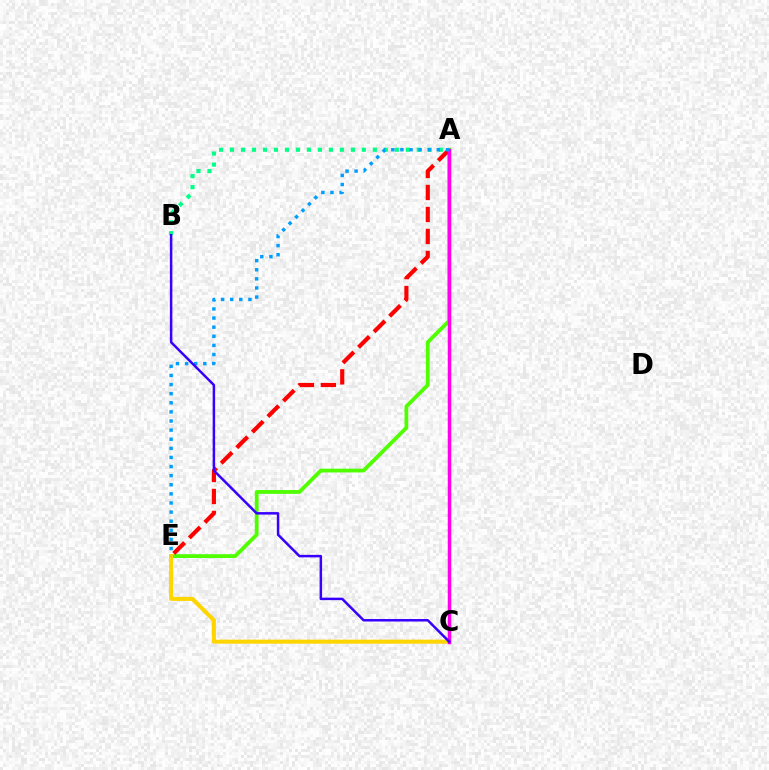{('A', 'B'): [{'color': '#00ff86', 'line_style': 'dotted', 'thickness': 2.99}], ('A', 'E'): [{'color': '#4fff00', 'line_style': 'solid', 'thickness': 2.73}, {'color': '#ff0000', 'line_style': 'dashed', 'thickness': 2.99}, {'color': '#009eff', 'line_style': 'dotted', 'thickness': 2.47}], ('C', 'E'): [{'color': '#ffd500', 'line_style': 'solid', 'thickness': 2.91}], ('A', 'C'): [{'color': '#ff00ed', 'line_style': 'solid', 'thickness': 2.52}], ('B', 'C'): [{'color': '#3700ff', 'line_style': 'solid', 'thickness': 1.8}]}